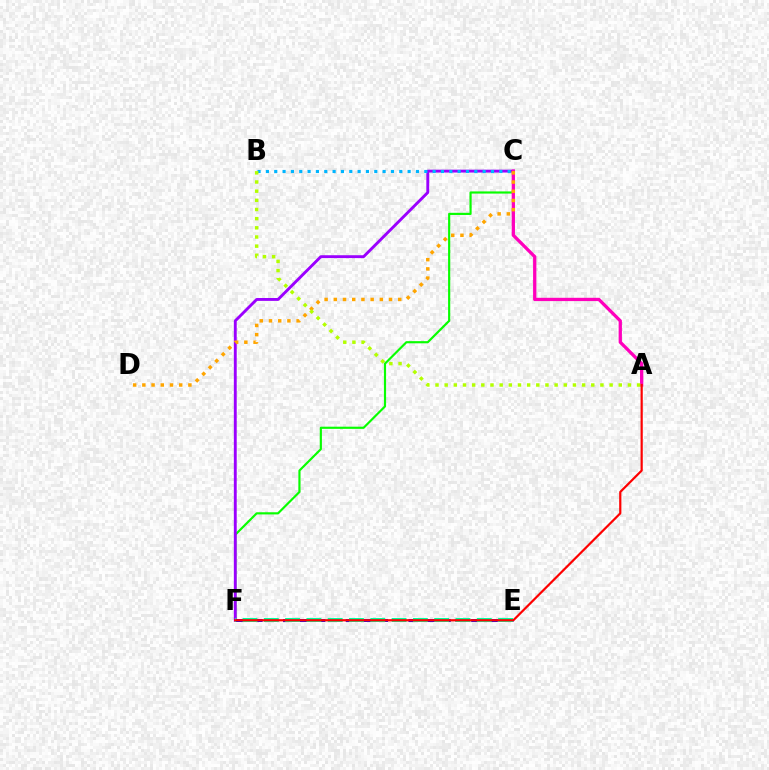{('C', 'F'): [{'color': '#08ff00', 'line_style': 'solid', 'thickness': 1.56}, {'color': '#9b00ff', 'line_style': 'solid', 'thickness': 2.07}], ('E', 'F'): [{'color': '#0010ff', 'line_style': 'dashed', 'thickness': 2.13}, {'color': '#00ff9d', 'line_style': 'dashed', 'thickness': 2.89}], ('B', 'C'): [{'color': '#00b5ff', 'line_style': 'dotted', 'thickness': 2.26}], ('A', 'C'): [{'color': '#ff00bd', 'line_style': 'solid', 'thickness': 2.36}], ('C', 'D'): [{'color': '#ffa500', 'line_style': 'dotted', 'thickness': 2.5}], ('A', 'F'): [{'color': '#ff0000', 'line_style': 'solid', 'thickness': 1.59}], ('A', 'B'): [{'color': '#b3ff00', 'line_style': 'dotted', 'thickness': 2.49}]}